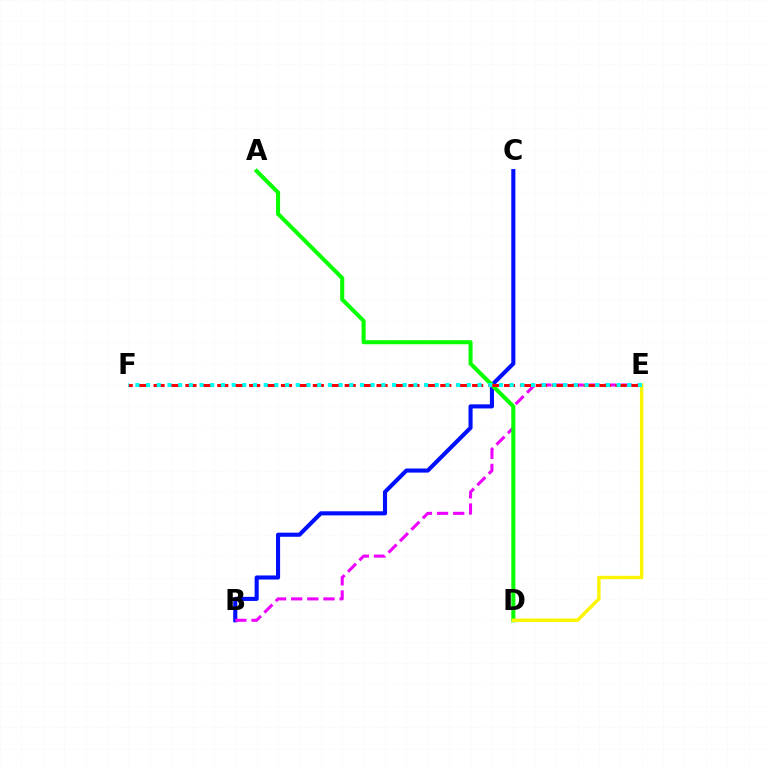{('B', 'C'): [{'color': '#0010ff', 'line_style': 'solid', 'thickness': 2.95}], ('B', 'E'): [{'color': '#ee00ff', 'line_style': 'dashed', 'thickness': 2.19}], ('A', 'D'): [{'color': '#08ff00', 'line_style': 'solid', 'thickness': 2.92}], ('E', 'F'): [{'color': '#ff0000', 'line_style': 'dashed', 'thickness': 2.16}, {'color': '#00fff6', 'line_style': 'dotted', 'thickness': 2.91}], ('D', 'E'): [{'color': '#fcf500', 'line_style': 'solid', 'thickness': 2.47}]}